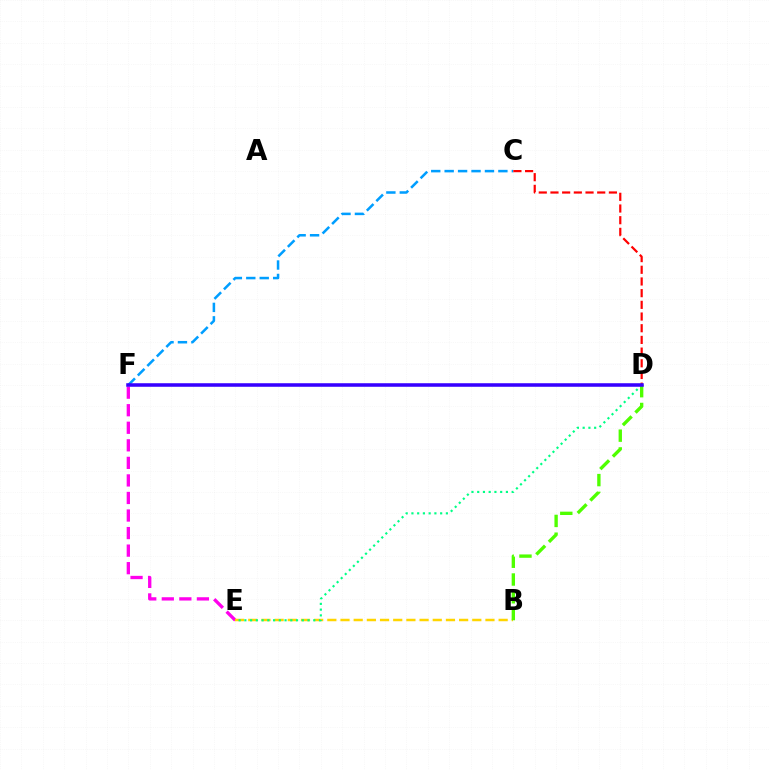{('E', 'F'): [{'color': '#ff00ed', 'line_style': 'dashed', 'thickness': 2.38}], ('B', 'E'): [{'color': '#ffd500', 'line_style': 'dashed', 'thickness': 1.79}], ('D', 'E'): [{'color': '#00ff86', 'line_style': 'dotted', 'thickness': 1.56}], ('C', 'F'): [{'color': '#009eff', 'line_style': 'dashed', 'thickness': 1.82}], ('B', 'D'): [{'color': '#4fff00', 'line_style': 'dashed', 'thickness': 2.41}], ('C', 'D'): [{'color': '#ff0000', 'line_style': 'dashed', 'thickness': 1.59}], ('D', 'F'): [{'color': '#3700ff', 'line_style': 'solid', 'thickness': 2.55}]}